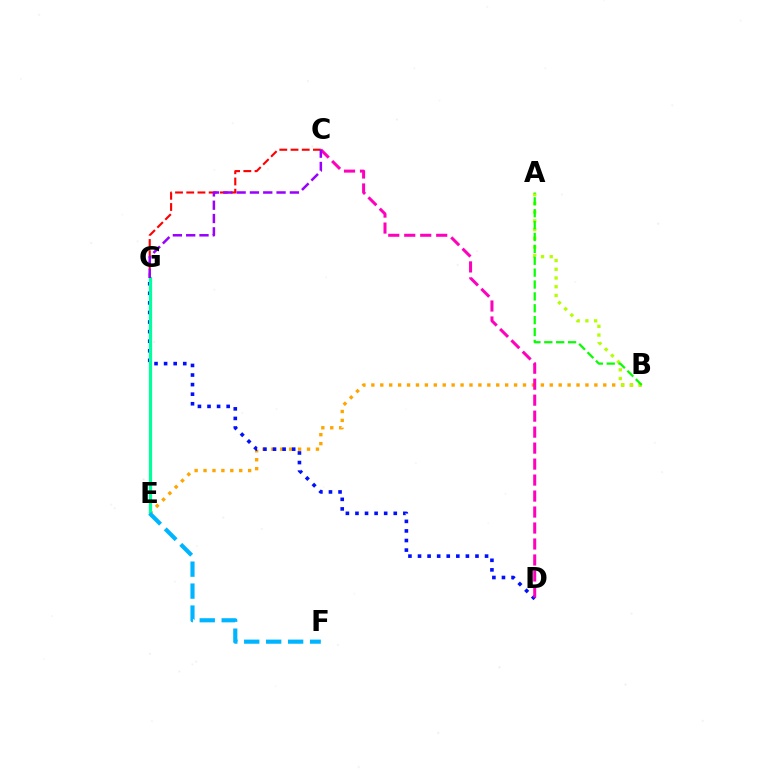{('B', 'E'): [{'color': '#ffa500', 'line_style': 'dotted', 'thickness': 2.42}], ('C', 'G'): [{'color': '#ff0000', 'line_style': 'dashed', 'thickness': 1.52}, {'color': '#9b00ff', 'line_style': 'dashed', 'thickness': 1.81}], ('D', 'G'): [{'color': '#0010ff', 'line_style': 'dotted', 'thickness': 2.6}], ('A', 'B'): [{'color': '#b3ff00', 'line_style': 'dotted', 'thickness': 2.37}, {'color': '#08ff00', 'line_style': 'dashed', 'thickness': 1.61}], ('E', 'G'): [{'color': '#00ff9d', 'line_style': 'solid', 'thickness': 2.31}], ('C', 'D'): [{'color': '#ff00bd', 'line_style': 'dashed', 'thickness': 2.17}], ('E', 'F'): [{'color': '#00b5ff', 'line_style': 'dashed', 'thickness': 2.98}]}